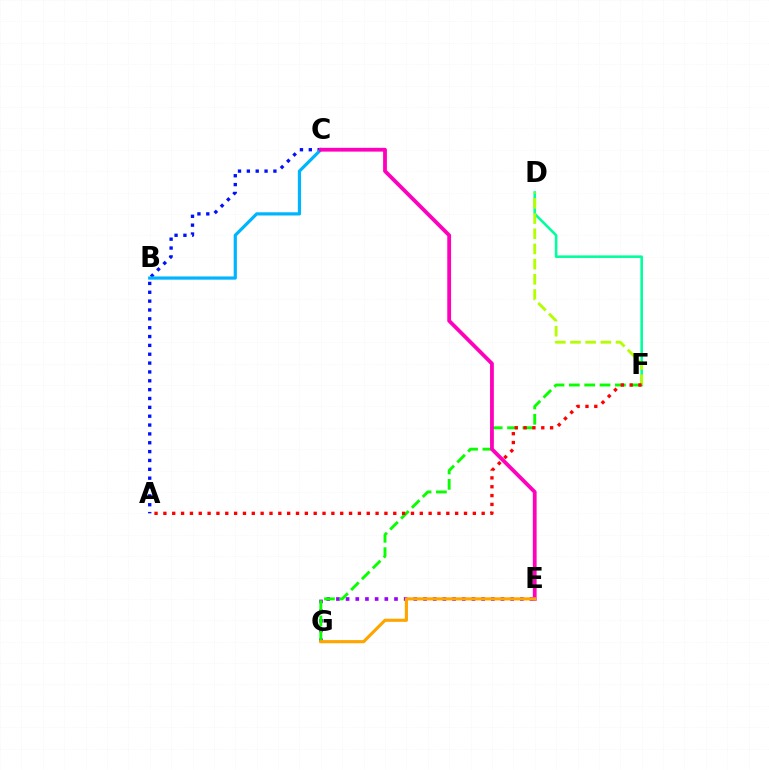{('D', 'F'): [{'color': '#00ff9d', 'line_style': 'solid', 'thickness': 1.86}, {'color': '#b3ff00', 'line_style': 'dashed', 'thickness': 2.06}], ('A', 'C'): [{'color': '#0010ff', 'line_style': 'dotted', 'thickness': 2.41}], ('E', 'G'): [{'color': '#9b00ff', 'line_style': 'dotted', 'thickness': 2.63}, {'color': '#ffa500', 'line_style': 'solid', 'thickness': 2.26}], ('F', 'G'): [{'color': '#08ff00', 'line_style': 'dashed', 'thickness': 2.08}], ('B', 'C'): [{'color': '#00b5ff', 'line_style': 'solid', 'thickness': 2.3}], ('C', 'E'): [{'color': '#ff00bd', 'line_style': 'solid', 'thickness': 2.73}], ('A', 'F'): [{'color': '#ff0000', 'line_style': 'dotted', 'thickness': 2.4}]}